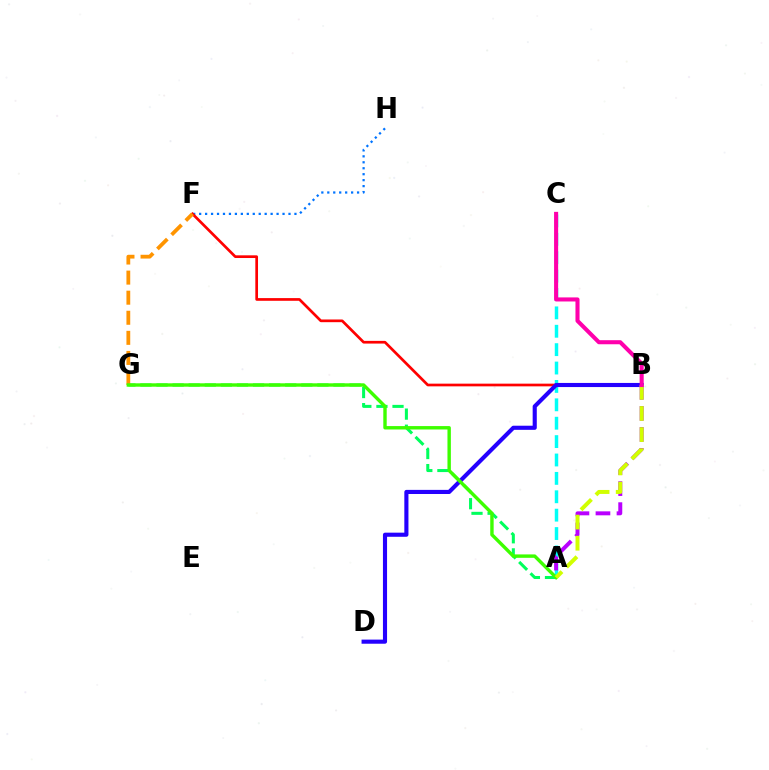{('A', 'C'): [{'color': '#00fff6', 'line_style': 'dashed', 'thickness': 2.5}], ('F', 'H'): [{'color': '#0074ff', 'line_style': 'dotted', 'thickness': 1.62}], ('A', 'G'): [{'color': '#00ff5c', 'line_style': 'dashed', 'thickness': 2.19}, {'color': '#3dff00', 'line_style': 'solid', 'thickness': 2.45}], ('B', 'F'): [{'color': '#ff0000', 'line_style': 'solid', 'thickness': 1.94}], ('B', 'D'): [{'color': '#2500ff', 'line_style': 'solid', 'thickness': 2.97}], ('A', 'B'): [{'color': '#b900ff', 'line_style': 'dashed', 'thickness': 2.86}, {'color': '#d1ff00', 'line_style': 'dashed', 'thickness': 2.87}], ('F', 'G'): [{'color': '#ff9400', 'line_style': 'dashed', 'thickness': 2.73}], ('B', 'C'): [{'color': '#ff00ac', 'line_style': 'solid', 'thickness': 2.93}]}